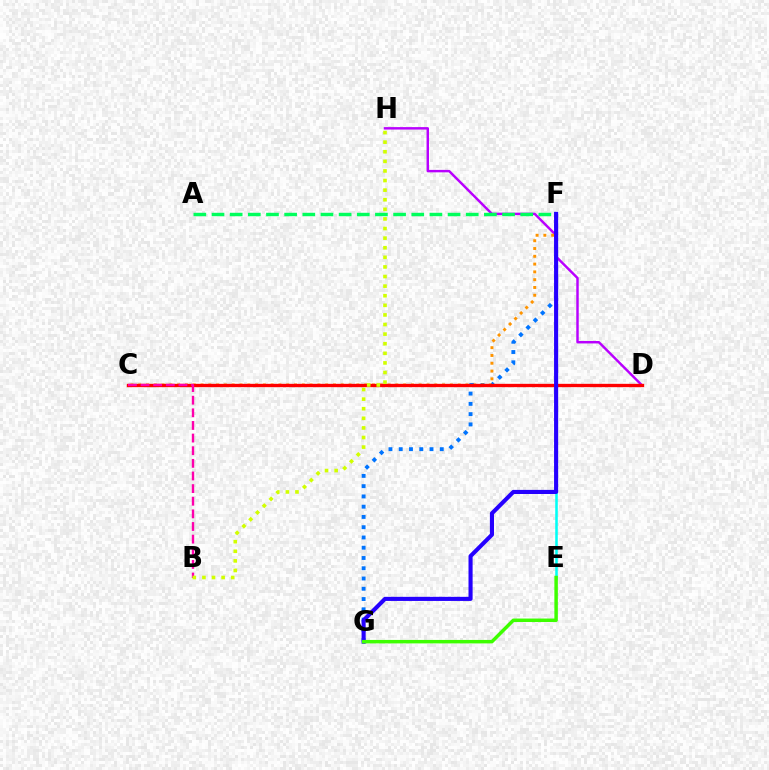{('F', 'G'): [{'color': '#0074ff', 'line_style': 'dotted', 'thickness': 2.79}, {'color': '#2500ff', 'line_style': 'solid', 'thickness': 2.96}], ('E', 'F'): [{'color': '#00fff6', 'line_style': 'solid', 'thickness': 1.83}], ('D', 'H'): [{'color': '#b900ff', 'line_style': 'solid', 'thickness': 1.76}], ('C', 'F'): [{'color': '#ff9400', 'line_style': 'dotted', 'thickness': 2.12}], ('A', 'F'): [{'color': '#00ff5c', 'line_style': 'dashed', 'thickness': 2.47}], ('C', 'D'): [{'color': '#ff0000', 'line_style': 'solid', 'thickness': 2.4}], ('B', 'C'): [{'color': '#ff00ac', 'line_style': 'dashed', 'thickness': 1.72}], ('B', 'H'): [{'color': '#d1ff00', 'line_style': 'dotted', 'thickness': 2.61}], ('E', 'G'): [{'color': '#3dff00', 'line_style': 'solid', 'thickness': 2.5}]}